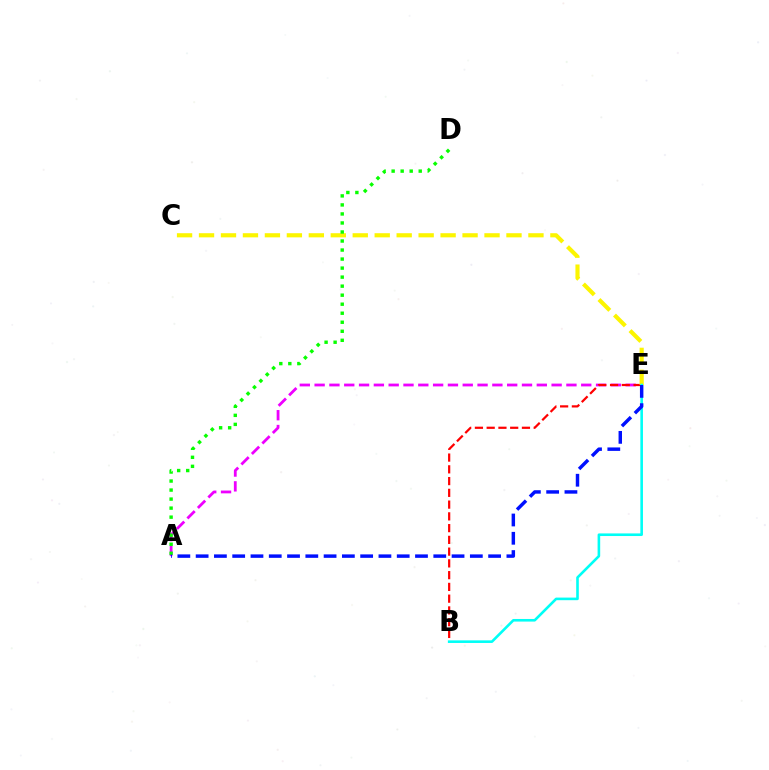{('A', 'E'): [{'color': '#ee00ff', 'line_style': 'dashed', 'thickness': 2.01}, {'color': '#0010ff', 'line_style': 'dashed', 'thickness': 2.48}], ('B', 'E'): [{'color': '#ff0000', 'line_style': 'dashed', 'thickness': 1.6}, {'color': '#00fff6', 'line_style': 'solid', 'thickness': 1.88}], ('C', 'E'): [{'color': '#fcf500', 'line_style': 'dashed', 'thickness': 2.98}], ('A', 'D'): [{'color': '#08ff00', 'line_style': 'dotted', 'thickness': 2.45}]}